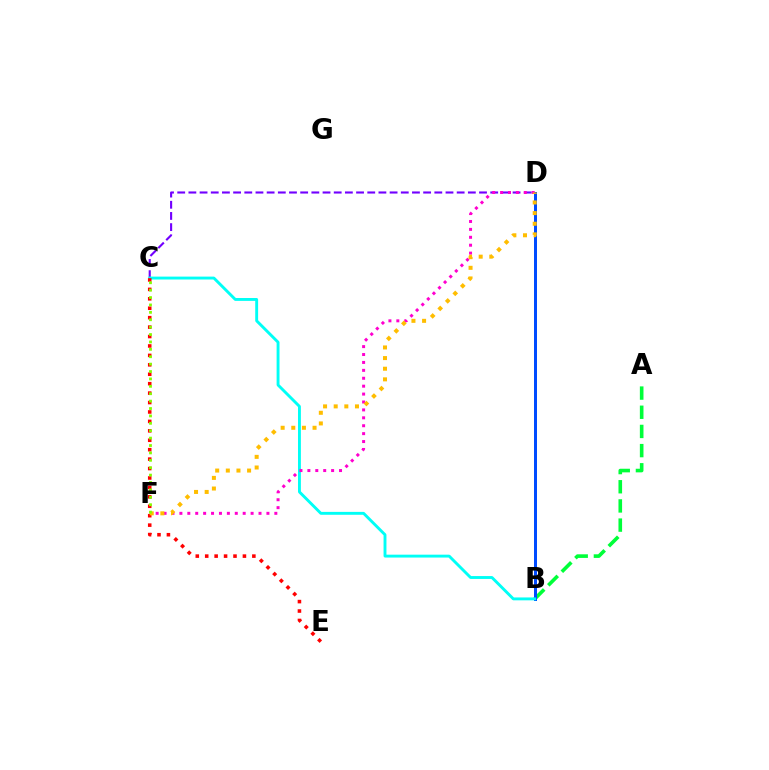{('C', 'D'): [{'color': '#7200ff', 'line_style': 'dashed', 'thickness': 1.52}], ('A', 'B'): [{'color': '#00ff39', 'line_style': 'dashed', 'thickness': 2.61}], ('B', 'D'): [{'color': '#004bff', 'line_style': 'solid', 'thickness': 2.16}], ('B', 'C'): [{'color': '#00fff6', 'line_style': 'solid', 'thickness': 2.08}], ('D', 'F'): [{'color': '#ff00cf', 'line_style': 'dotted', 'thickness': 2.15}, {'color': '#ffbd00', 'line_style': 'dotted', 'thickness': 2.89}], ('C', 'E'): [{'color': '#ff0000', 'line_style': 'dotted', 'thickness': 2.56}], ('C', 'F'): [{'color': '#84ff00', 'line_style': 'dotted', 'thickness': 2.01}]}